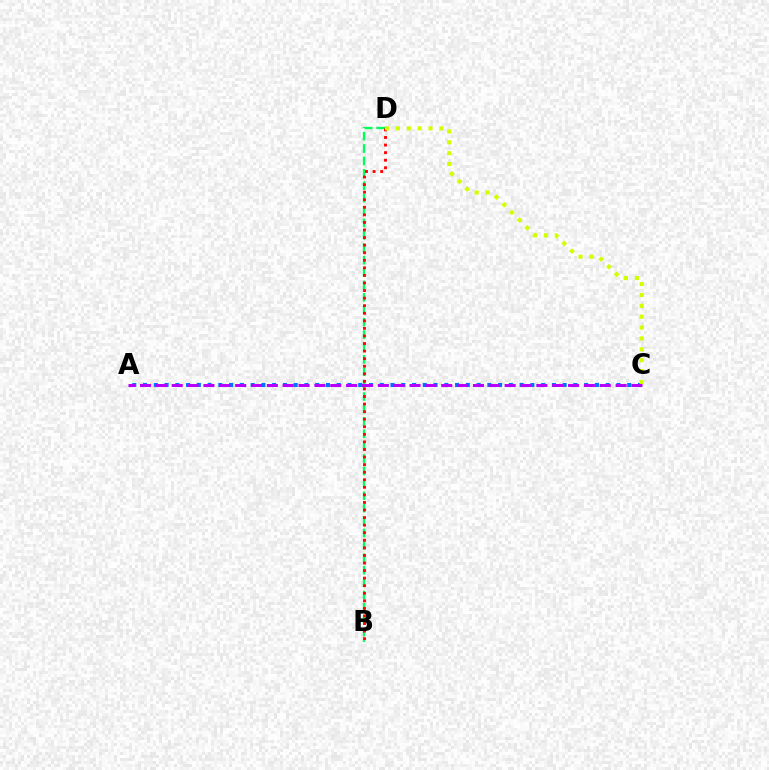{('B', 'D'): [{'color': '#00ff5c', 'line_style': 'dashed', 'thickness': 1.68}, {'color': '#ff0000', 'line_style': 'dotted', 'thickness': 2.06}], ('A', 'C'): [{'color': '#0074ff', 'line_style': 'dotted', 'thickness': 2.92}, {'color': '#b900ff', 'line_style': 'dashed', 'thickness': 2.15}], ('C', 'D'): [{'color': '#d1ff00', 'line_style': 'dotted', 'thickness': 2.95}]}